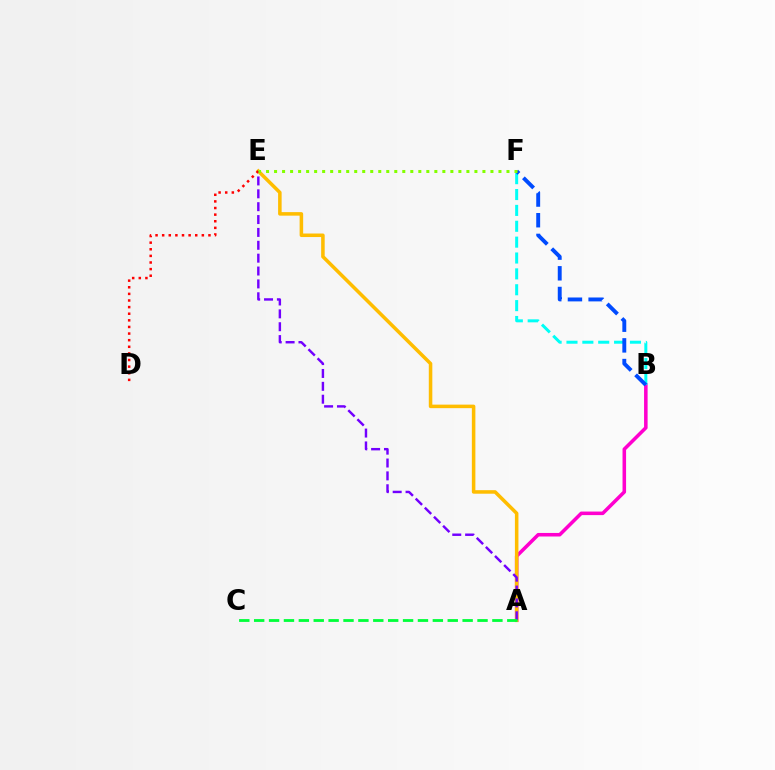{('A', 'B'): [{'color': '#ff00cf', 'line_style': 'solid', 'thickness': 2.55}], ('A', 'E'): [{'color': '#ffbd00', 'line_style': 'solid', 'thickness': 2.54}, {'color': '#7200ff', 'line_style': 'dashed', 'thickness': 1.75}], ('B', 'F'): [{'color': '#00fff6', 'line_style': 'dashed', 'thickness': 2.16}, {'color': '#004bff', 'line_style': 'dashed', 'thickness': 2.81}], ('D', 'E'): [{'color': '#ff0000', 'line_style': 'dotted', 'thickness': 1.8}], ('E', 'F'): [{'color': '#84ff00', 'line_style': 'dotted', 'thickness': 2.18}], ('A', 'C'): [{'color': '#00ff39', 'line_style': 'dashed', 'thickness': 2.02}]}